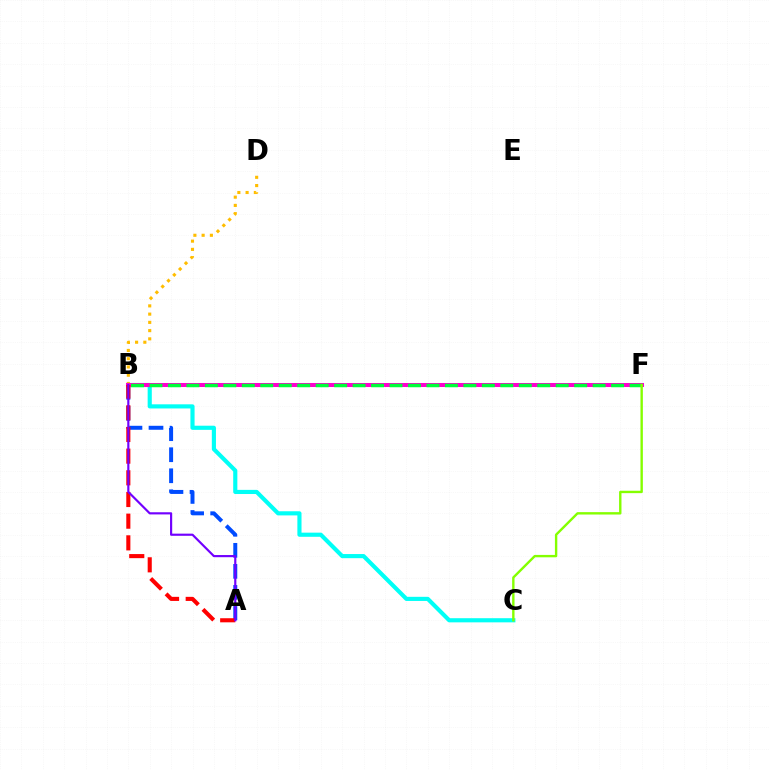{('B', 'D'): [{'color': '#ffbd00', 'line_style': 'dotted', 'thickness': 2.24}], ('B', 'C'): [{'color': '#00fff6', 'line_style': 'solid', 'thickness': 2.98}], ('A', 'B'): [{'color': '#004bff', 'line_style': 'dashed', 'thickness': 2.86}, {'color': '#ff0000', 'line_style': 'dashed', 'thickness': 2.94}, {'color': '#7200ff', 'line_style': 'solid', 'thickness': 1.56}], ('B', 'F'): [{'color': '#ff00cf', 'line_style': 'solid', 'thickness': 2.9}, {'color': '#00ff39', 'line_style': 'dashed', 'thickness': 2.51}], ('C', 'F'): [{'color': '#84ff00', 'line_style': 'solid', 'thickness': 1.72}]}